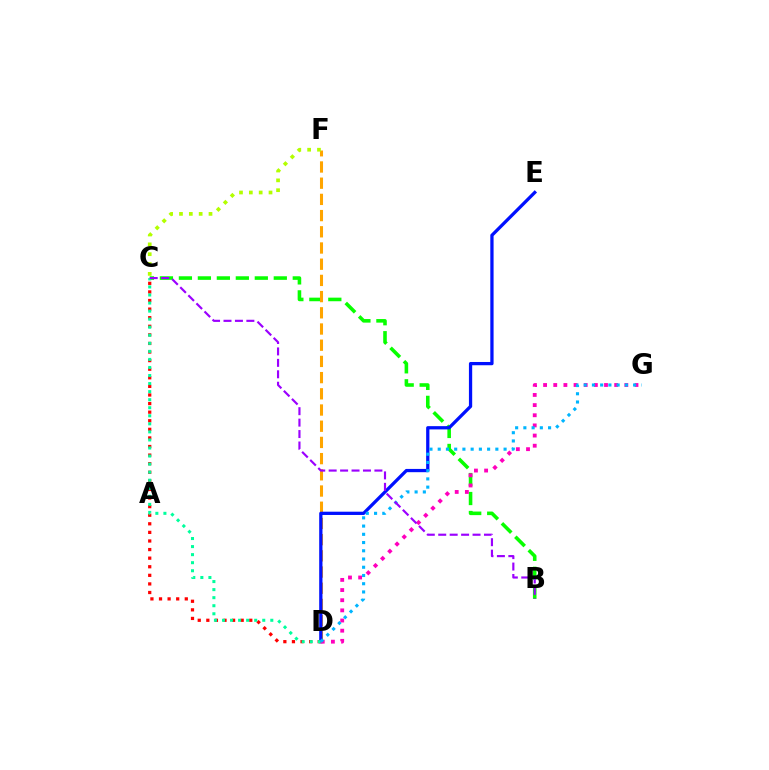{('B', 'C'): [{'color': '#08ff00', 'line_style': 'dashed', 'thickness': 2.58}, {'color': '#9b00ff', 'line_style': 'dashed', 'thickness': 1.55}], ('C', 'D'): [{'color': '#ff0000', 'line_style': 'dotted', 'thickness': 2.33}, {'color': '#00ff9d', 'line_style': 'dotted', 'thickness': 2.19}], ('D', 'F'): [{'color': '#ffa500', 'line_style': 'dashed', 'thickness': 2.2}], ('D', 'E'): [{'color': '#0010ff', 'line_style': 'solid', 'thickness': 2.35}], ('C', 'F'): [{'color': '#b3ff00', 'line_style': 'dotted', 'thickness': 2.67}], ('D', 'G'): [{'color': '#ff00bd', 'line_style': 'dotted', 'thickness': 2.76}, {'color': '#00b5ff', 'line_style': 'dotted', 'thickness': 2.24}]}